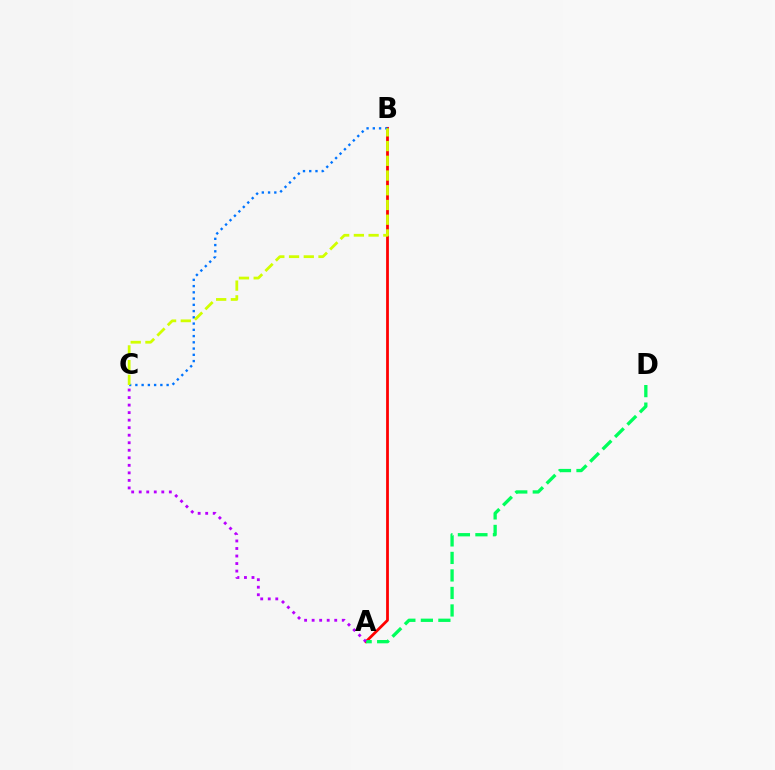{('A', 'B'): [{'color': '#ff0000', 'line_style': 'solid', 'thickness': 2.0}], ('A', 'D'): [{'color': '#00ff5c', 'line_style': 'dashed', 'thickness': 2.38}], ('A', 'C'): [{'color': '#b900ff', 'line_style': 'dotted', 'thickness': 2.05}], ('B', 'C'): [{'color': '#0074ff', 'line_style': 'dotted', 'thickness': 1.7}, {'color': '#d1ff00', 'line_style': 'dashed', 'thickness': 2.0}]}